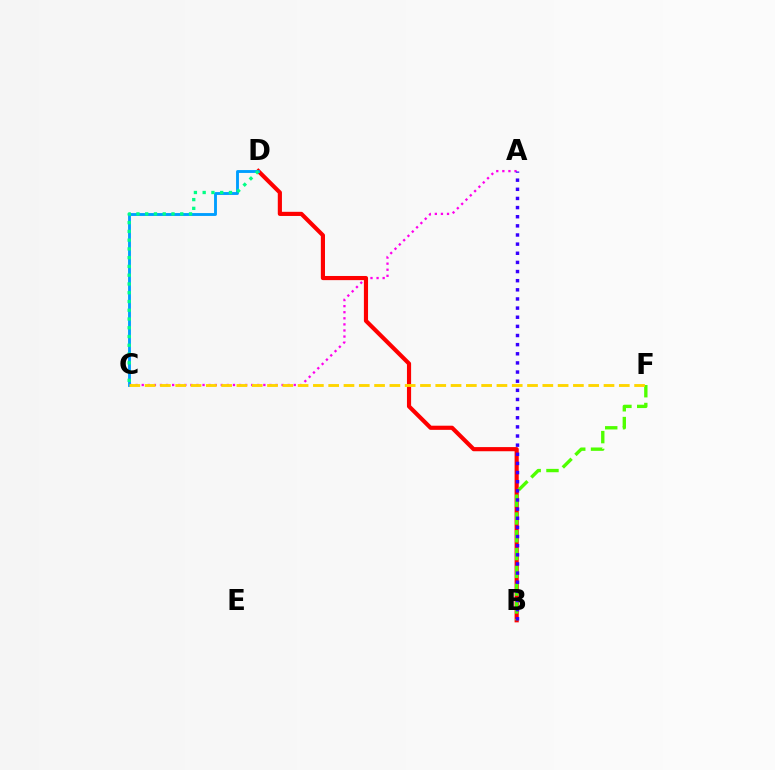{('A', 'C'): [{'color': '#ff00ed', 'line_style': 'dotted', 'thickness': 1.65}], ('B', 'D'): [{'color': '#ff0000', 'line_style': 'solid', 'thickness': 2.99}], ('C', 'D'): [{'color': '#009eff', 'line_style': 'solid', 'thickness': 2.07}, {'color': '#00ff86', 'line_style': 'dotted', 'thickness': 2.38}], ('B', 'F'): [{'color': '#4fff00', 'line_style': 'dashed', 'thickness': 2.42}], ('C', 'F'): [{'color': '#ffd500', 'line_style': 'dashed', 'thickness': 2.08}], ('A', 'B'): [{'color': '#3700ff', 'line_style': 'dotted', 'thickness': 2.48}]}